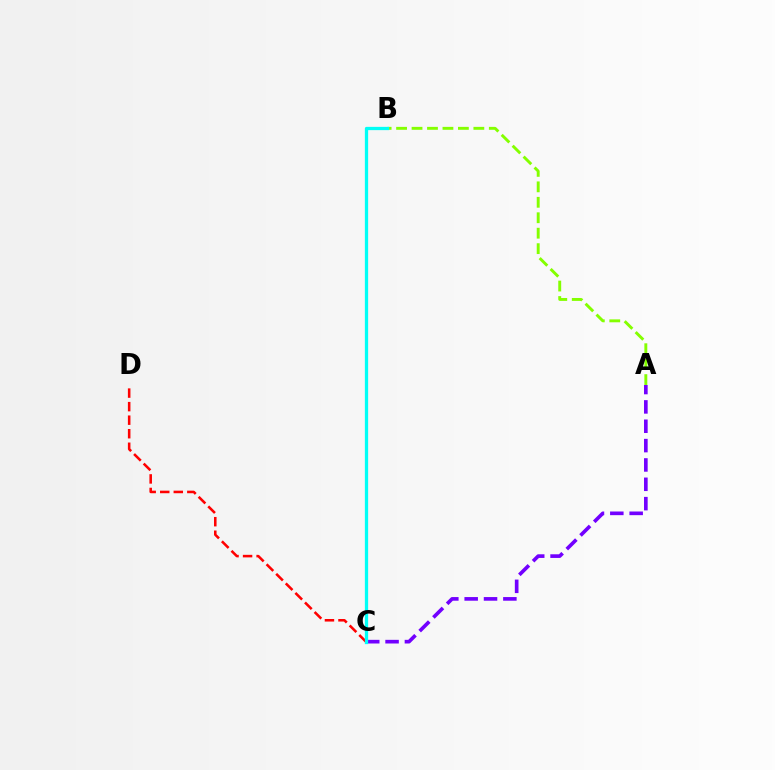{('C', 'D'): [{'color': '#ff0000', 'line_style': 'dashed', 'thickness': 1.84}], ('A', 'B'): [{'color': '#84ff00', 'line_style': 'dashed', 'thickness': 2.1}], ('A', 'C'): [{'color': '#7200ff', 'line_style': 'dashed', 'thickness': 2.63}], ('B', 'C'): [{'color': '#00fff6', 'line_style': 'solid', 'thickness': 2.36}]}